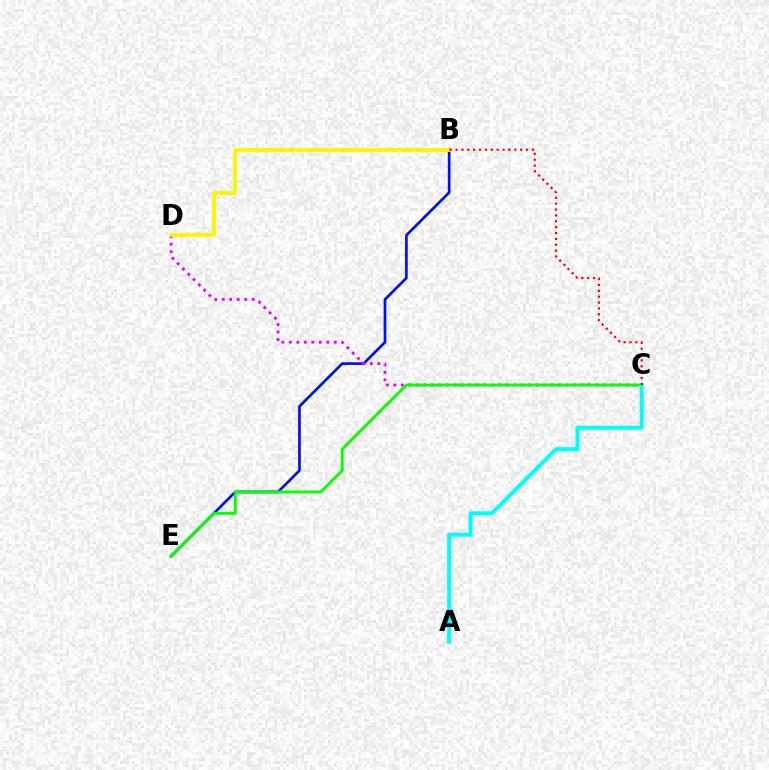{('B', 'E'): [{'color': '#0010ff', 'line_style': 'solid', 'thickness': 1.94}], ('C', 'D'): [{'color': '#ee00ff', 'line_style': 'dotted', 'thickness': 2.03}], ('B', 'D'): [{'color': '#fcf500', 'line_style': 'solid', 'thickness': 2.7}], ('C', 'E'): [{'color': '#08ff00', 'line_style': 'solid', 'thickness': 2.09}], ('A', 'C'): [{'color': '#00fff6', 'line_style': 'solid', 'thickness': 2.87}], ('B', 'C'): [{'color': '#ff0000', 'line_style': 'dotted', 'thickness': 1.6}]}